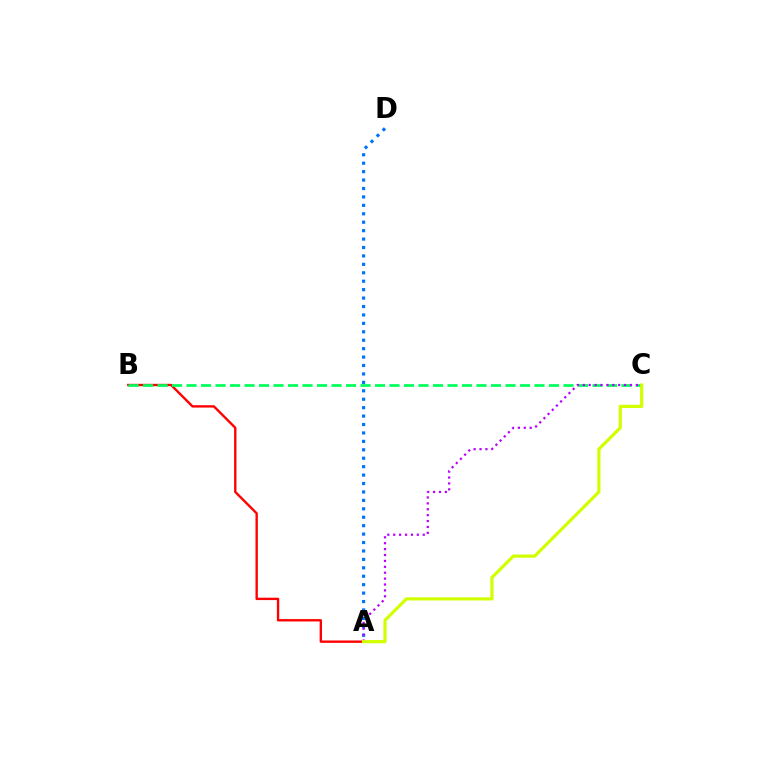{('A', 'B'): [{'color': '#ff0000', 'line_style': 'solid', 'thickness': 1.71}], ('A', 'D'): [{'color': '#0074ff', 'line_style': 'dotted', 'thickness': 2.29}], ('B', 'C'): [{'color': '#00ff5c', 'line_style': 'dashed', 'thickness': 1.97}], ('A', 'C'): [{'color': '#b900ff', 'line_style': 'dotted', 'thickness': 1.6}, {'color': '#d1ff00', 'line_style': 'solid', 'thickness': 2.29}]}